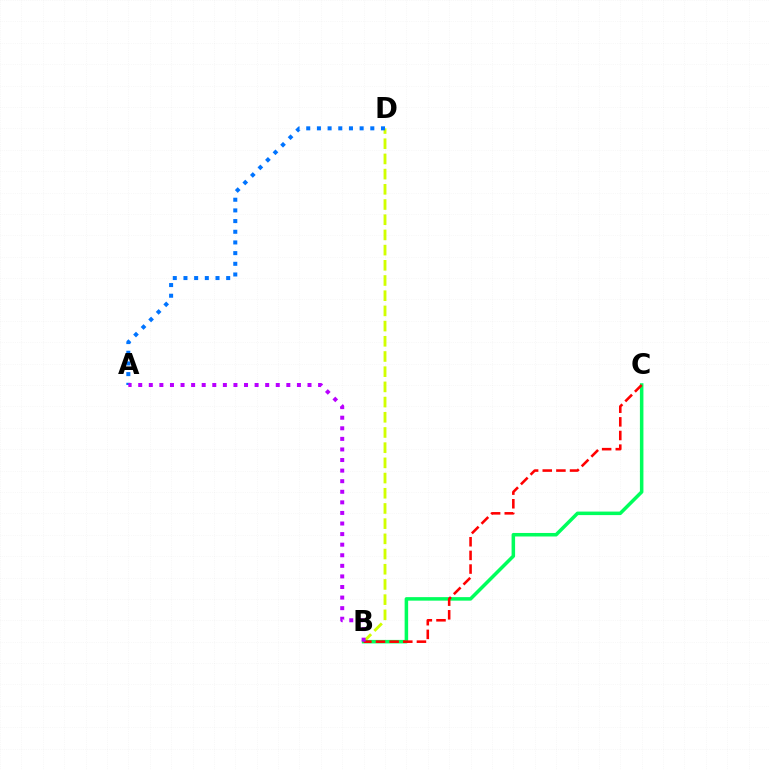{('B', 'D'): [{'color': '#d1ff00', 'line_style': 'dashed', 'thickness': 2.06}], ('B', 'C'): [{'color': '#00ff5c', 'line_style': 'solid', 'thickness': 2.53}, {'color': '#ff0000', 'line_style': 'dashed', 'thickness': 1.85}], ('A', 'D'): [{'color': '#0074ff', 'line_style': 'dotted', 'thickness': 2.9}], ('A', 'B'): [{'color': '#b900ff', 'line_style': 'dotted', 'thickness': 2.87}]}